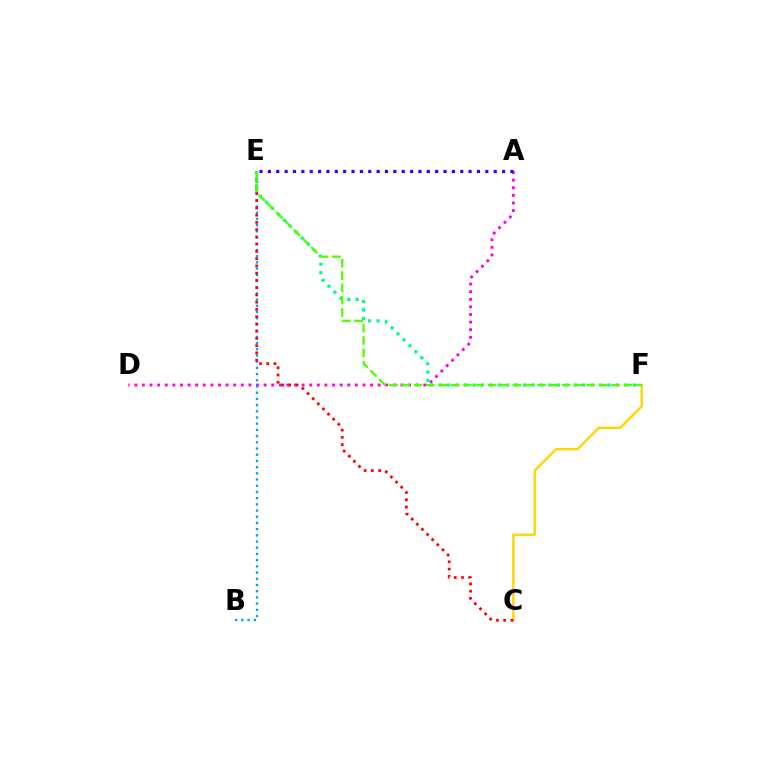{('A', 'D'): [{'color': '#ff00ed', 'line_style': 'dotted', 'thickness': 2.07}], ('C', 'F'): [{'color': '#ffd500', 'line_style': 'solid', 'thickness': 1.71}], ('B', 'E'): [{'color': '#009eff', 'line_style': 'dotted', 'thickness': 1.69}], ('C', 'E'): [{'color': '#ff0000', 'line_style': 'dotted', 'thickness': 1.97}], ('E', 'F'): [{'color': '#00ff86', 'line_style': 'dotted', 'thickness': 2.29}, {'color': '#4fff00', 'line_style': 'dashed', 'thickness': 1.68}], ('A', 'E'): [{'color': '#3700ff', 'line_style': 'dotted', 'thickness': 2.27}]}